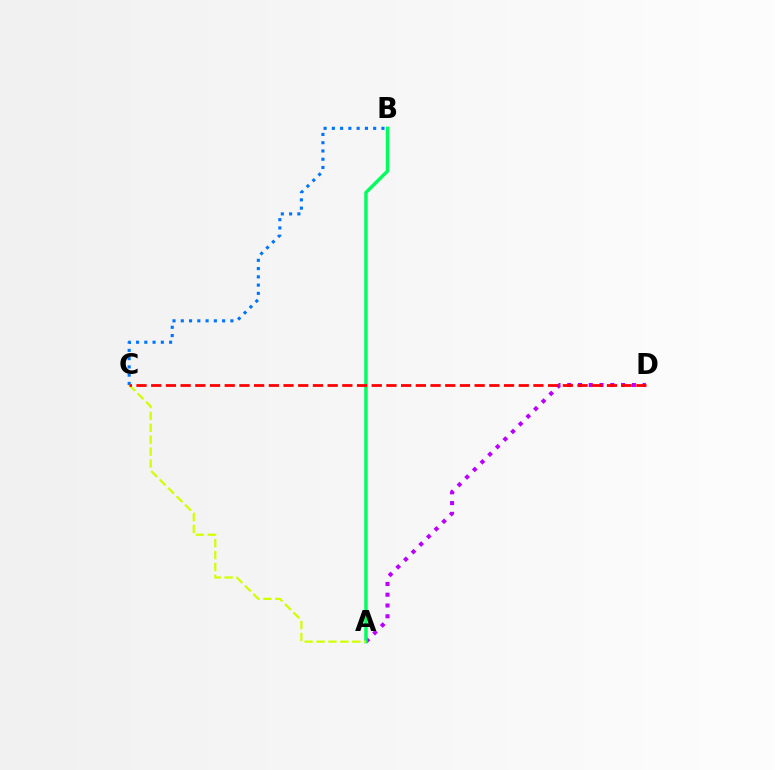{('A', 'D'): [{'color': '#b900ff', 'line_style': 'dotted', 'thickness': 2.93}], ('A', 'B'): [{'color': '#00ff5c', 'line_style': 'solid', 'thickness': 2.47}], ('B', 'C'): [{'color': '#0074ff', 'line_style': 'dotted', 'thickness': 2.25}], ('A', 'C'): [{'color': '#d1ff00', 'line_style': 'dashed', 'thickness': 1.62}], ('C', 'D'): [{'color': '#ff0000', 'line_style': 'dashed', 'thickness': 2.0}]}